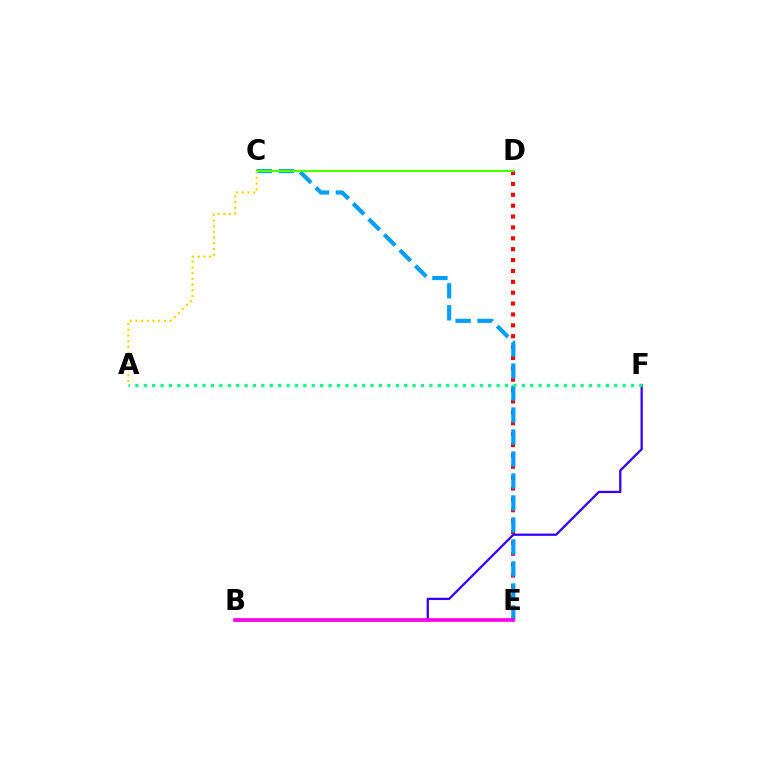{('D', 'E'): [{'color': '#ff0000', 'line_style': 'dotted', 'thickness': 2.96}], ('C', 'E'): [{'color': '#009eff', 'line_style': 'dashed', 'thickness': 2.99}], ('B', 'F'): [{'color': '#3700ff', 'line_style': 'solid', 'thickness': 1.65}], ('C', 'D'): [{'color': '#4fff00', 'line_style': 'solid', 'thickness': 1.62}], ('A', 'C'): [{'color': '#ffd500', 'line_style': 'dotted', 'thickness': 1.55}], ('B', 'E'): [{'color': '#ff00ed', 'line_style': 'solid', 'thickness': 2.65}], ('A', 'F'): [{'color': '#00ff86', 'line_style': 'dotted', 'thickness': 2.28}]}